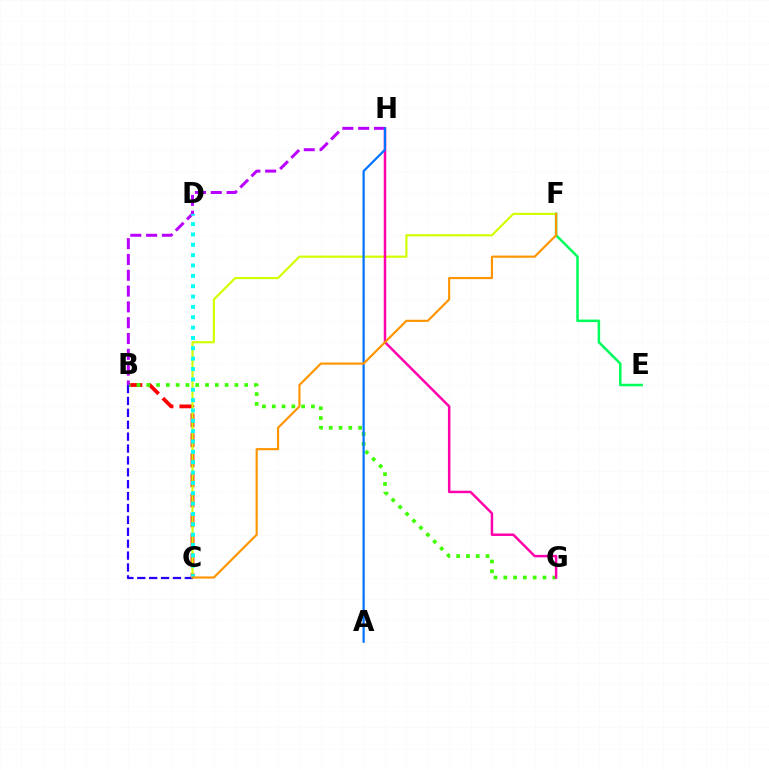{('E', 'F'): [{'color': '#00ff5c', 'line_style': 'solid', 'thickness': 1.81}], ('B', 'C'): [{'color': '#ff0000', 'line_style': 'dashed', 'thickness': 2.72}, {'color': '#2500ff', 'line_style': 'dashed', 'thickness': 1.62}], ('B', 'G'): [{'color': '#3dff00', 'line_style': 'dotted', 'thickness': 2.66}], ('C', 'F'): [{'color': '#d1ff00', 'line_style': 'solid', 'thickness': 1.56}, {'color': '#ff9400', 'line_style': 'solid', 'thickness': 1.55}], ('B', 'H'): [{'color': '#b900ff', 'line_style': 'dashed', 'thickness': 2.15}], ('G', 'H'): [{'color': '#ff00ac', 'line_style': 'solid', 'thickness': 1.79}], ('A', 'H'): [{'color': '#0074ff', 'line_style': 'solid', 'thickness': 1.6}], ('C', 'D'): [{'color': '#00fff6', 'line_style': 'dotted', 'thickness': 2.81}]}